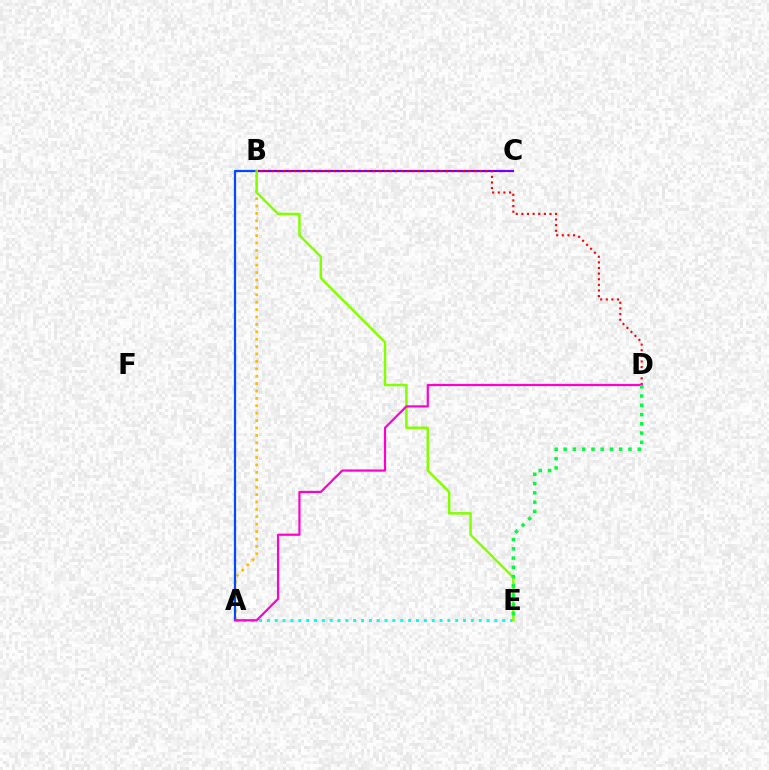{('A', 'B'): [{'color': '#ffbd00', 'line_style': 'dotted', 'thickness': 2.01}, {'color': '#004bff', 'line_style': 'solid', 'thickness': 1.6}], ('B', 'C'): [{'color': '#7200ff', 'line_style': 'solid', 'thickness': 1.59}], ('A', 'E'): [{'color': '#00fff6', 'line_style': 'dotted', 'thickness': 2.13}], ('B', 'E'): [{'color': '#84ff00', 'line_style': 'solid', 'thickness': 1.79}], ('B', 'D'): [{'color': '#ff0000', 'line_style': 'dotted', 'thickness': 1.53}], ('A', 'D'): [{'color': '#ff00cf', 'line_style': 'solid', 'thickness': 1.57}], ('D', 'E'): [{'color': '#00ff39', 'line_style': 'dotted', 'thickness': 2.52}]}